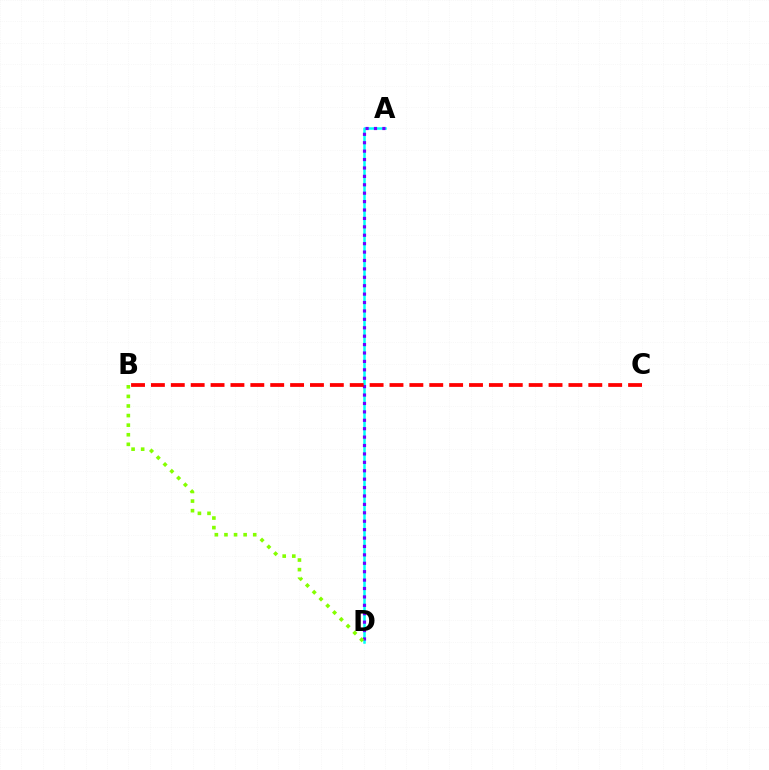{('A', 'D'): [{'color': '#00fff6', 'line_style': 'solid', 'thickness': 1.8}, {'color': '#7200ff', 'line_style': 'dotted', 'thickness': 2.29}], ('B', 'D'): [{'color': '#84ff00', 'line_style': 'dotted', 'thickness': 2.6}], ('B', 'C'): [{'color': '#ff0000', 'line_style': 'dashed', 'thickness': 2.7}]}